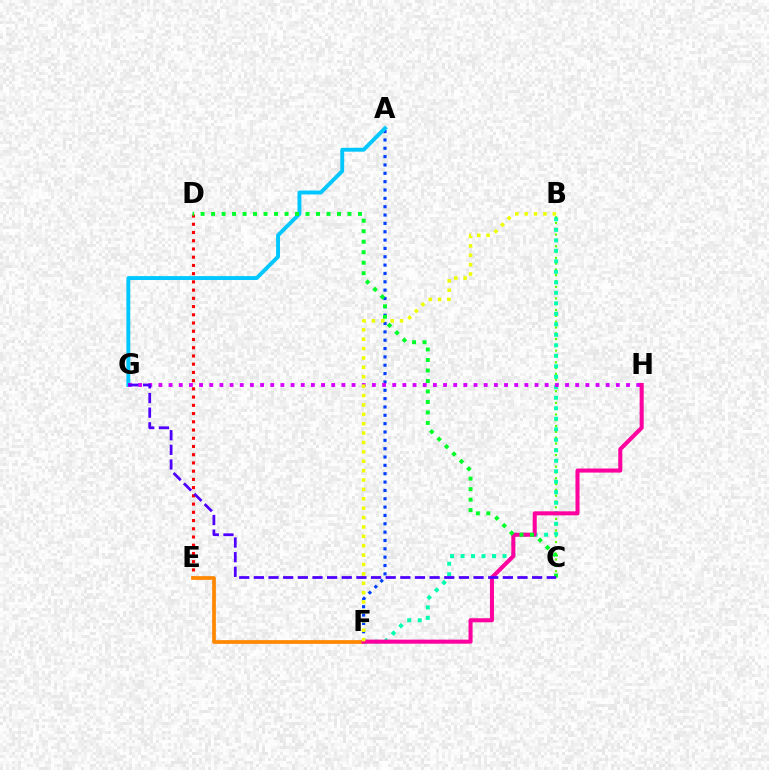{('D', 'E'): [{'color': '#ff0000', 'line_style': 'dotted', 'thickness': 2.24}], ('A', 'F'): [{'color': '#003fff', 'line_style': 'dotted', 'thickness': 2.27}], ('B', 'C'): [{'color': '#66ff00', 'line_style': 'dotted', 'thickness': 1.58}], ('A', 'G'): [{'color': '#00c7ff', 'line_style': 'solid', 'thickness': 2.81}], ('E', 'F'): [{'color': '#ff8800', 'line_style': 'solid', 'thickness': 2.68}], ('B', 'F'): [{'color': '#00ffaf', 'line_style': 'dotted', 'thickness': 2.85}, {'color': '#eeff00', 'line_style': 'dotted', 'thickness': 2.55}], ('G', 'H'): [{'color': '#d600ff', 'line_style': 'dotted', 'thickness': 2.76}], ('F', 'H'): [{'color': '#ff00a0', 'line_style': 'solid', 'thickness': 2.92}], ('C', 'D'): [{'color': '#00ff27', 'line_style': 'dotted', 'thickness': 2.85}], ('C', 'G'): [{'color': '#4f00ff', 'line_style': 'dashed', 'thickness': 1.99}]}